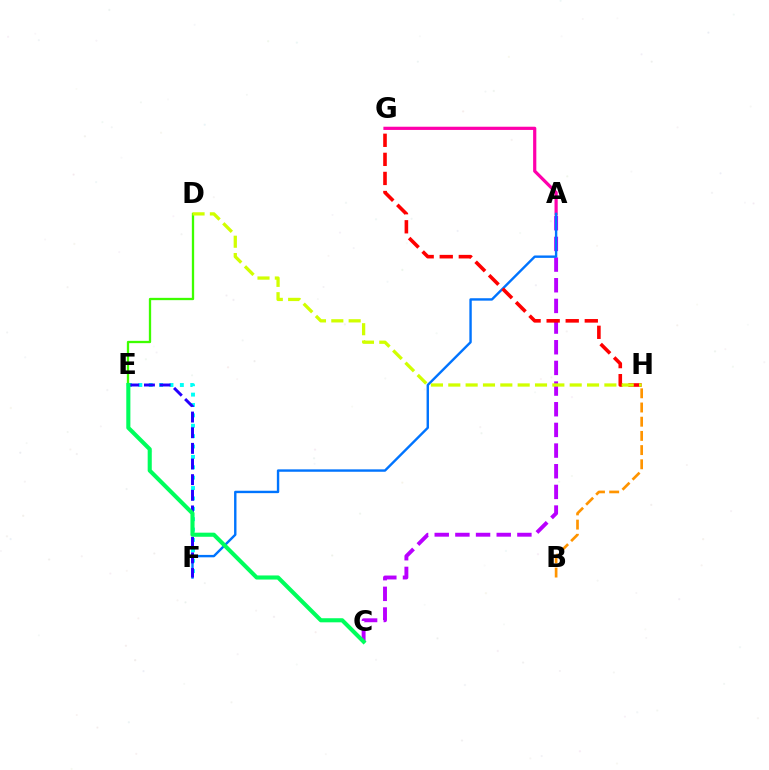{('A', 'G'): [{'color': '#ff00ac', 'line_style': 'solid', 'thickness': 2.31}], ('B', 'H'): [{'color': '#ff9400', 'line_style': 'dashed', 'thickness': 1.93}], ('A', 'C'): [{'color': '#b900ff', 'line_style': 'dashed', 'thickness': 2.81}], ('D', 'E'): [{'color': '#3dff00', 'line_style': 'solid', 'thickness': 1.66}], ('A', 'F'): [{'color': '#0074ff', 'line_style': 'solid', 'thickness': 1.73}], ('E', 'F'): [{'color': '#00fff6', 'line_style': 'dotted', 'thickness': 2.82}, {'color': '#2500ff', 'line_style': 'dashed', 'thickness': 2.13}], ('C', 'E'): [{'color': '#00ff5c', 'line_style': 'solid', 'thickness': 2.95}], ('G', 'H'): [{'color': '#ff0000', 'line_style': 'dashed', 'thickness': 2.59}], ('D', 'H'): [{'color': '#d1ff00', 'line_style': 'dashed', 'thickness': 2.36}]}